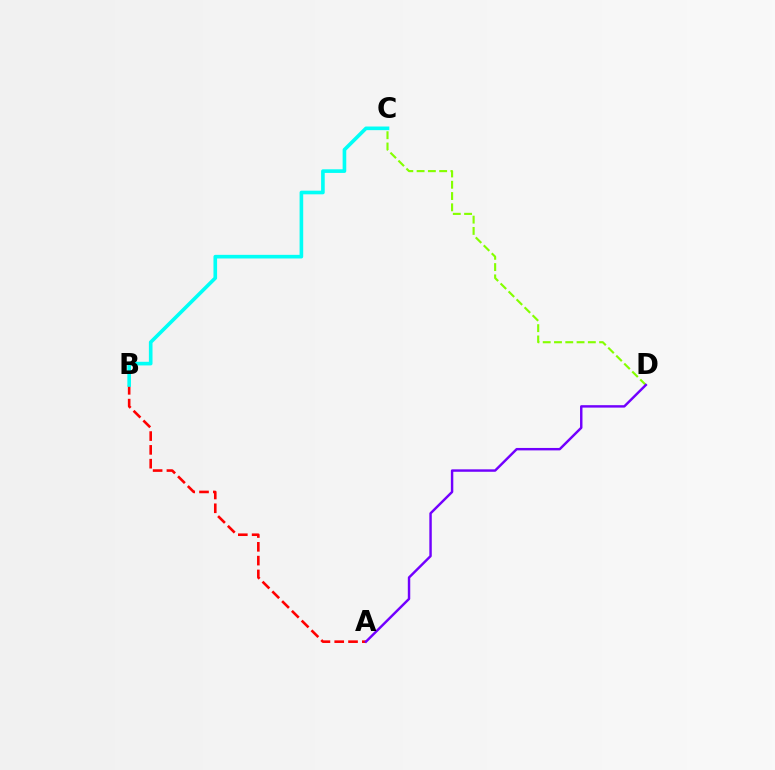{('A', 'B'): [{'color': '#ff0000', 'line_style': 'dashed', 'thickness': 1.88}], ('B', 'C'): [{'color': '#00fff6', 'line_style': 'solid', 'thickness': 2.61}], ('C', 'D'): [{'color': '#84ff00', 'line_style': 'dashed', 'thickness': 1.53}], ('A', 'D'): [{'color': '#7200ff', 'line_style': 'solid', 'thickness': 1.75}]}